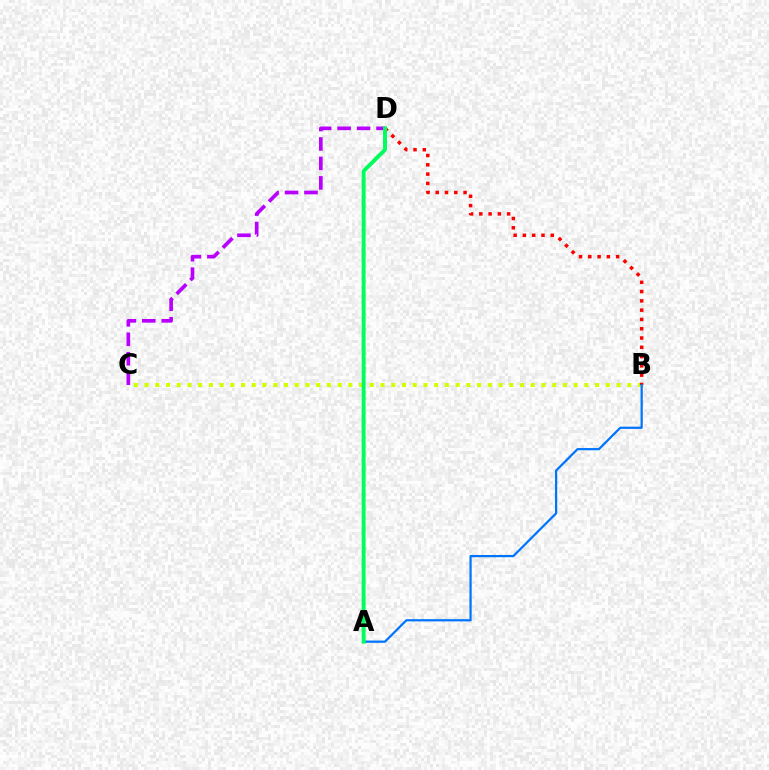{('B', 'C'): [{'color': '#d1ff00', 'line_style': 'dotted', 'thickness': 2.91}], ('B', 'D'): [{'color': '#ff0000', 'line_style': 'dotted', 'thickness': 2.52}], ('A', 'B'): [{'color': '#0074ff', 'line_style': 'solid', 'thickness': 1.61}], ('C', 'D'): [{'color': '#b900ff', 'line_style': 'dashed', 'thickness': 2.64}], ('A', 'D'): [{'color': '#00ff5c', 'line_style': 'solid', 'thickness': 2.85}]}